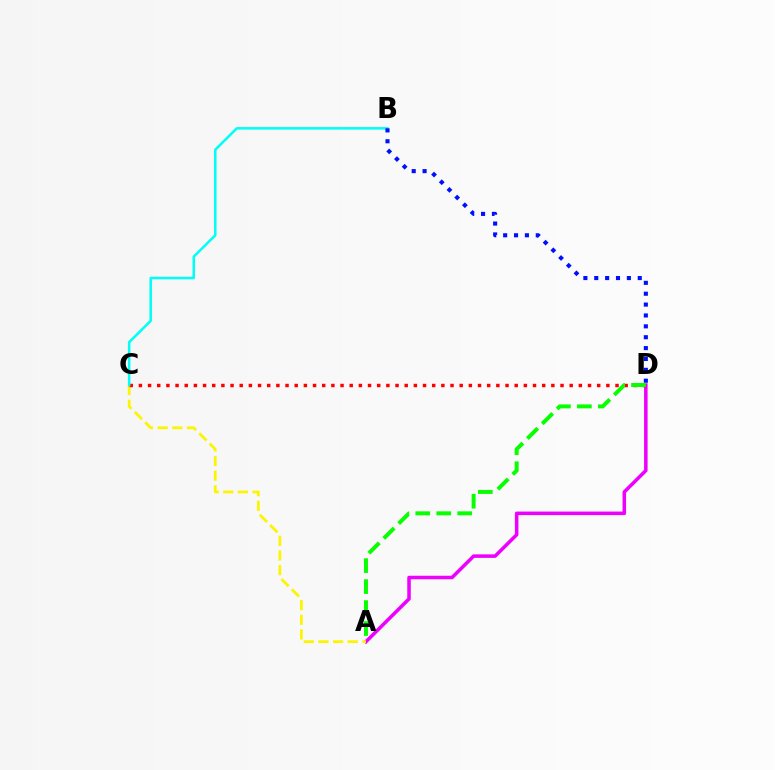{('A', 'D'): [{'color': '#ee00ff', 'line_style': 'solid', 'thickness': 2.54}, {'color': '#08ff00', 'line_style': 'dashed', 'thickness': 2.85}], ('A', 'C'): [{'color': '#fcf500', 'line_style': 'dashed', 'thickness': 1.99}], ('C', 'D'): [{'color': '#ff0000', 'line_style': 'dotted', 'thickness': 2.49}], ('B', 'C'): [{'color': '#00fff6', 'line_style': 'solid', 'thickness': 1.82}], ('B', 'D'): [{'color': '#0010ff', 'line_style': 'dotted', 'thickness': 2.95}]}